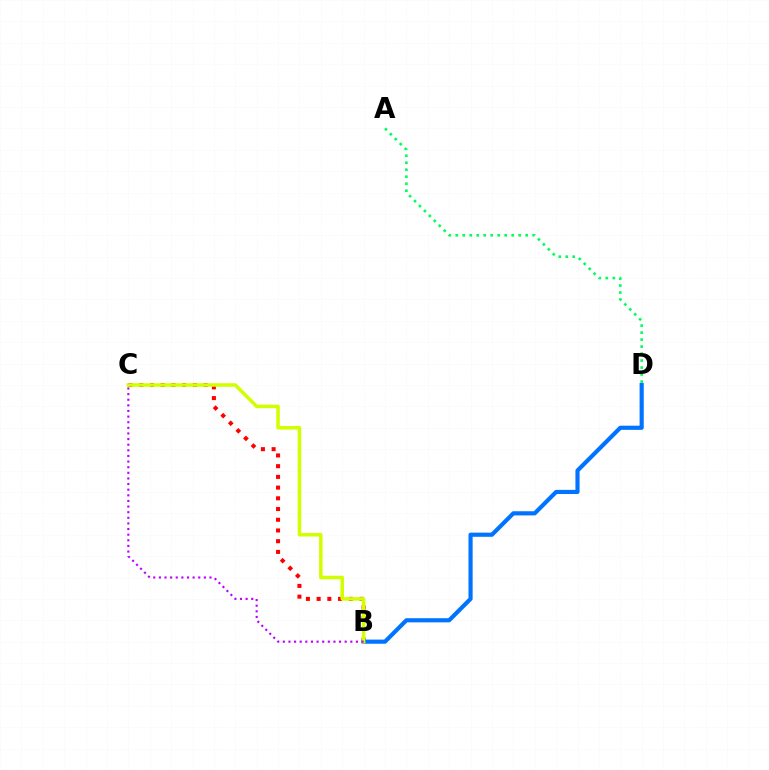{('A', 'D'): [{'color': '#00ff5c', 'line_style': 'dotted', 'thickness': 1.9}], ('B', 'C'): [{'color': '#ff0000', 'line_style': 'dotted', 'thickness': 2.91}, {'color': '#d1ff00', 'line_style': 'solid', 'thickness': 2.55}, {'color': '#b900ff', 'line_style': 'dotted', 'thickness': 1.53}], ('B', 'D'): [{'color': '#0074ff', 'line_style': 'solid', 'thickness': 2.99}]}